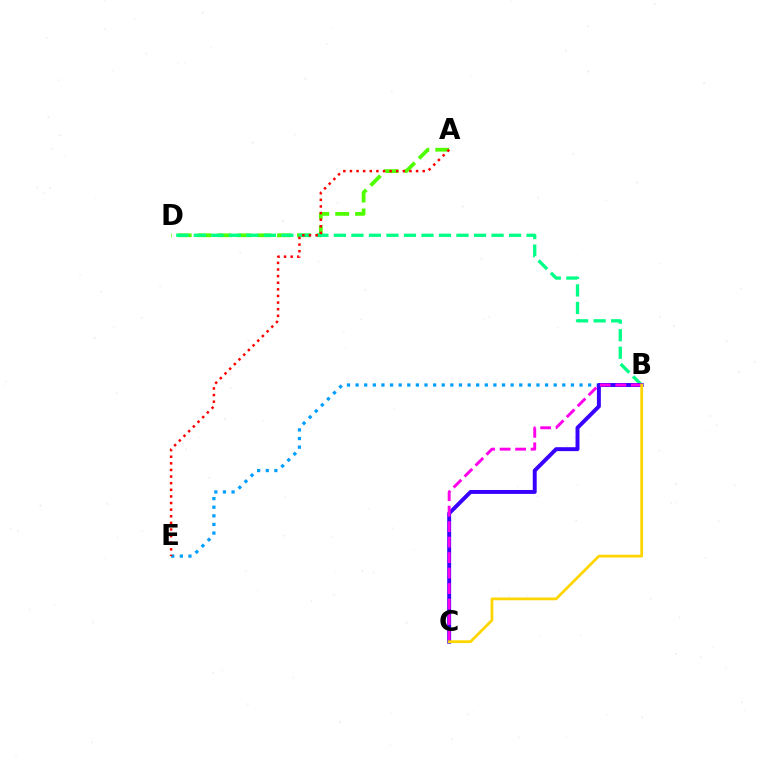{('A', 'D'): [{'color': '#4fff00', 'line_style': 'dashed', 'thickness': 2.7}], ('B', 'E'): [{'color': '#009eff', 'line_style': 'dotted', 'thickness': 2.34}], ('B', 'D'): [{'color': '#00ff86', 'line_style': 'dashed', 'thickness': 2.38}], ('A', 'E'): [{'color': '#ff0000', 'line_style': 'dotted', 'thickness': 1.8}], ('B', 'C'): [{'color': '#3700ff', 'line_style': 'solid', 'thickness': 2.83}, {'color': '#ff00ed', 'line_style': 'dashed', 'thickness': 2.1}, {'color': '#ffd500', 'line_style': 'solid', 'thickness': 1.97}]}